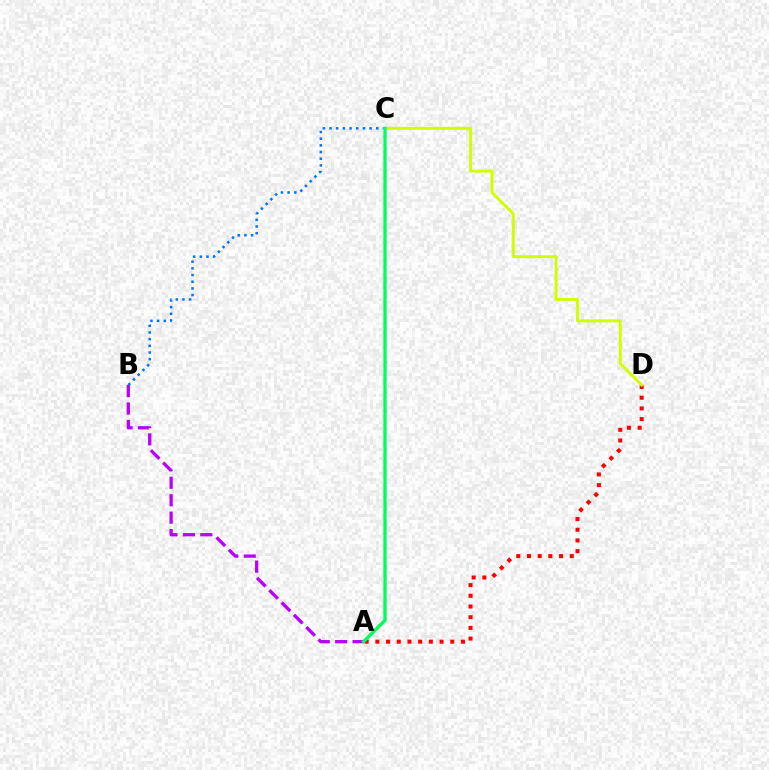{('B', 'C'): [{'color': '#0074ff', 'line_style': 'dotted', 'thickness': 1.81}], ('A', 'D'): [{'color': '#ff0000', 'line_style': 'dotted', 'thickness': 2.91}], ('A', 'B'): [{'color': '#b900ff', 'line_style': 'dashed', 'thickness': 2.37}], ('C', 'D'): [{'color': '#d1ff00', 'line_style': 'solid', 'thickness': 2.11}], ('A', 'C'): [{'color': '#00ff5c', 'line_style': 'solid', 'thickness': 2.39}]}